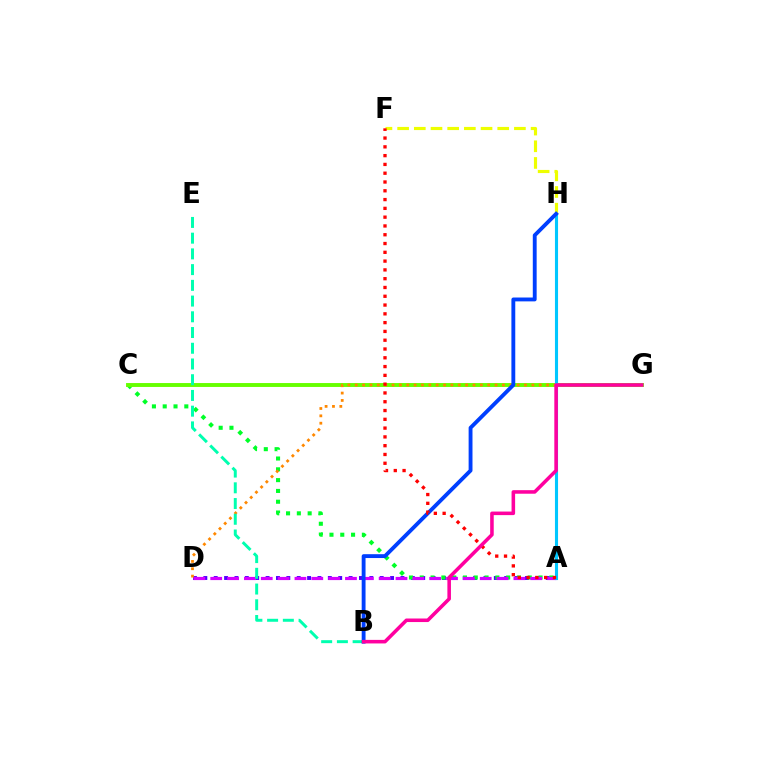{('A', 'D'): [{'color': '#4f00ff', 'line_style': 'dotted', 'thickness': 2.82}, {'color': '#d600ff', 'line_style': 'dashed', 'thickness': 2.29}], ('A', 'C'): [{'color': '#00ff27', 'line_style': 'dotted', 'thickness': 2.93}], ('F', 'H'): [{'color': '#eeff00', 'line_style': 'dashed', 'thickness': 2.27}], ('C', 'G'): [{'color': '#66ff00', 'line_style': 'solid', 'thickness': 2.8}], ('D', 'G'): [{'color': '#ff8800', 'line_style': 'dotted', 'thickness': 2.0}], ('B', 'E'): [{'color': '#00ffaf', 'line_style': 'dashed', 'thickness': 2.14}], ('A', 'H'): [{'color': '#00c7ff', 'line_style': 'solid', 'thickness': 2.23}], ('B', 'H'): [{'color': '#003fff', 'line_style': 'solid', 'thickness': 2.78}], ('A', 'F'): [{'color': '#ff0000', 'line_style': 'dotted', 'thickness': 2.39}], ('B', 'G'): [{'color': '#ff00a0', 'line_style': 'solid', 'thickness': 2.56}]}